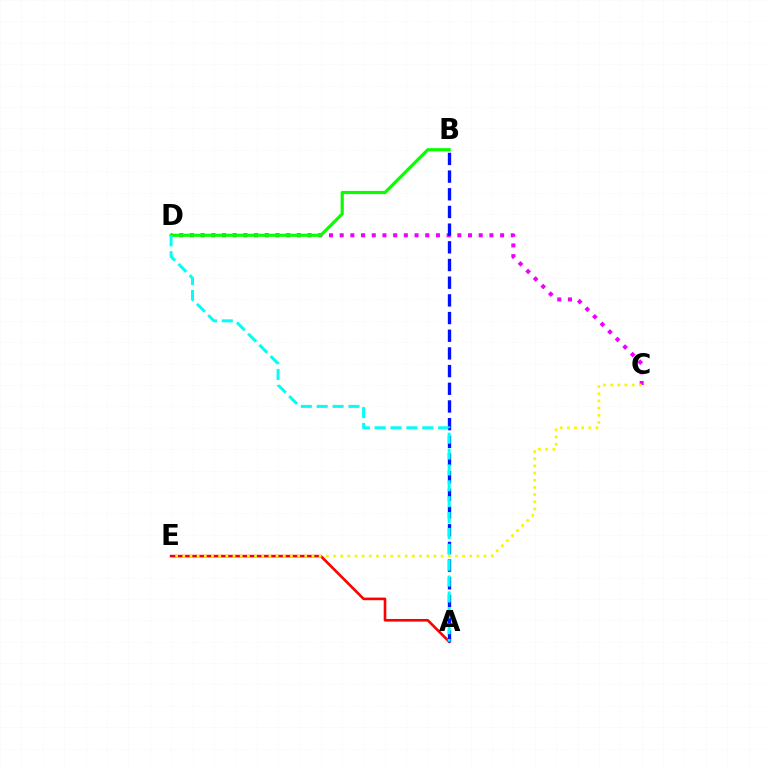{('C', 'D'): [{'color': '#ee00ff', 'line_style': 'dotted', 'thickness': 2.91}], ('A', 'E'): [{'color': '#ff0000', 'line_style': 'solid', 'thickness': 1.89}], ('A', 'B'): [{'color': '#0010ff', 'line_style': 'dashed', 'thickness': 2.4}], ('B', 'D'): [{'color': '#08ff00', 'line_style': 'solid', 'thickness': 2.28}], ('A', 'D'): [{'color': '#00fff6', 'line_style': 'dashed', 'thickness': 2.16}], ('C', 'E'): [{'color': '#fcf500', 'line_style': 'dotted', 'thickness': 1.95}]}